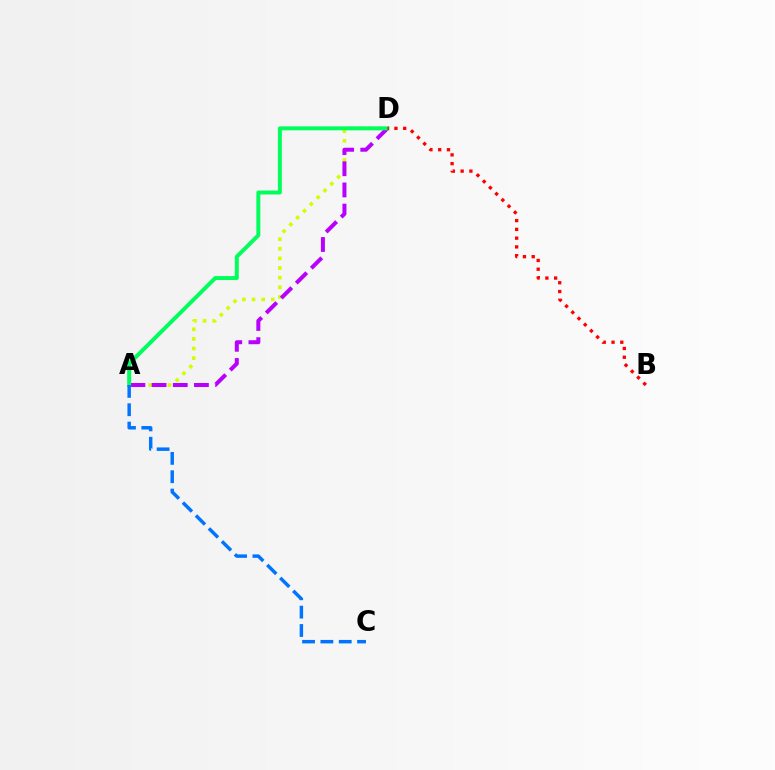{('A', 'D'): [{'color': '#d1ff00', 'line_style': 'dotted', 'thickness': 2.62}, {'color': '#b900ff', 'line_style': 'dashed', 'thickness': 2.88}, {'color': '#00ff5c', 'line_style': 'solid', 'thickness': 2.86}], ('B', 'D'): [{'color': '#ff0000', 'line_style': 'dotted', 'thickness': 2.38}], ('A', 'C'): [{'color': '#0074ff', 'line_style': 'dashed', 'thickness': 2.49}]}